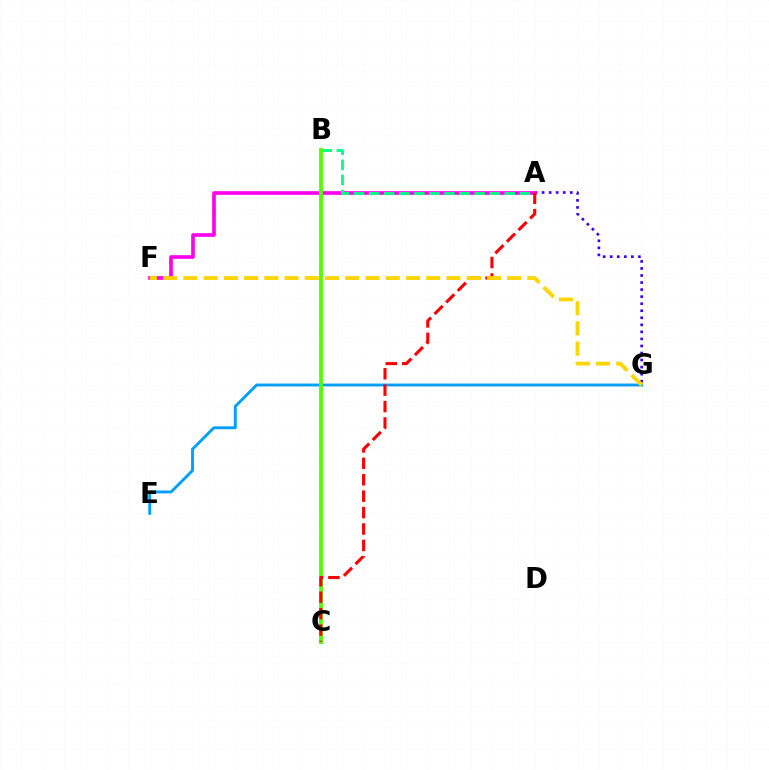{('A', 'G'): [{'color': '#3700ff', 'line_style': 'dotted', 'thickness': 1.91}], ('A', 'F'): [{'color': '#ff00ed', 'line_style': 'solid', 'thickness': 2.64}], ('A', 'B'): [{'color': '#00ff86', 'line_style': 'dashed', 'thickness': 2.05}], ('E', 'G'): [{'color': '#009eff', 'line_style': 'solid', 'thickness': 2.08}], ('B', 'C'): [{'color': '#4fff00', 'line_style': 'solid', 'thickness': 2.72}], ('A', 'C'): [{'color': '#ff0000', 'line_style': 'dashed', 'thickness': 2.23}], ('F', 'G'): [{'color': '#ffd500', 'line_style': 'dashed', 'thickness': 2.75}]}